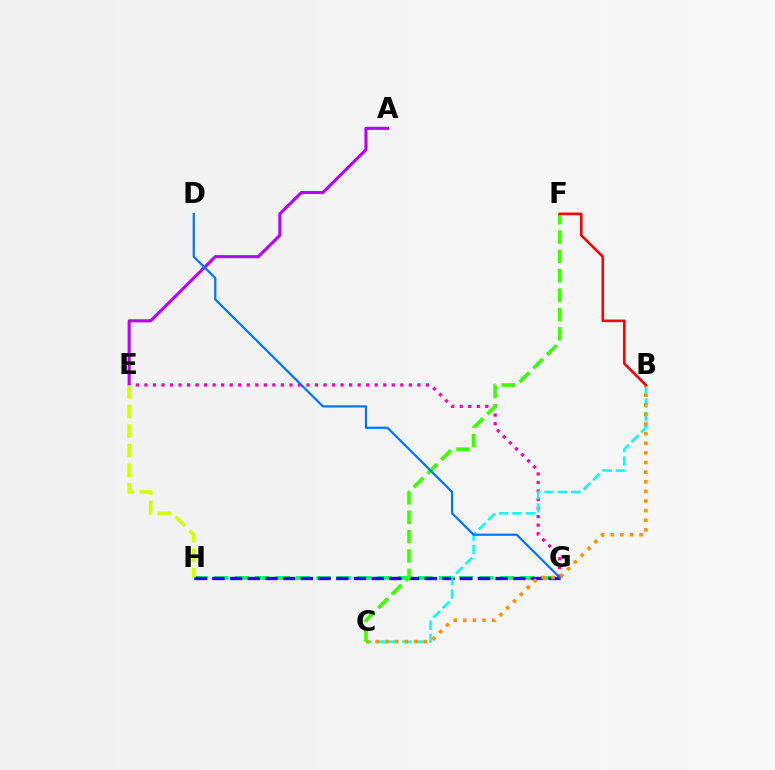{('G', 'H'): [{'color': '#00ff5c', 'line_style': 'dashed', 'thickness': 2.77}, {'color': '#2500ff', 'line_style': 'dashed', 'thickness': 2.4}], ('E', 'G'): [{'color': '#ff00ac', 'line_style': 'dotted', 'thickness': 2.32}], ('B', 'C'): [{'color': '#00fff6', 'line_style': 'dashed', 'thickness': 1.82}, {'color': '#ff9400', 'line_style': 'dotted', 'thickness': 2.61}], ('A', 'E'): [{'color': '#b900ff', 'line_style': 'solid', 'thickness': 2.23}], ('C', 'F'): [{'color': '#3dff00', 'line_style': 'dashed', 'thickness': 2.63}], ('D', 'G'): [{'color': '#0074ff', 'line_style': 'solid', 'thickness': 1.59}], ('B', 'F'): [{'color': '#ff0000', 'line_style': 'solid', 'thickness': 1.88}], ('E', 'H'): [{'color': '#d1ff00', 'line_style': 'dashed', 'thickness': 2.66}]}